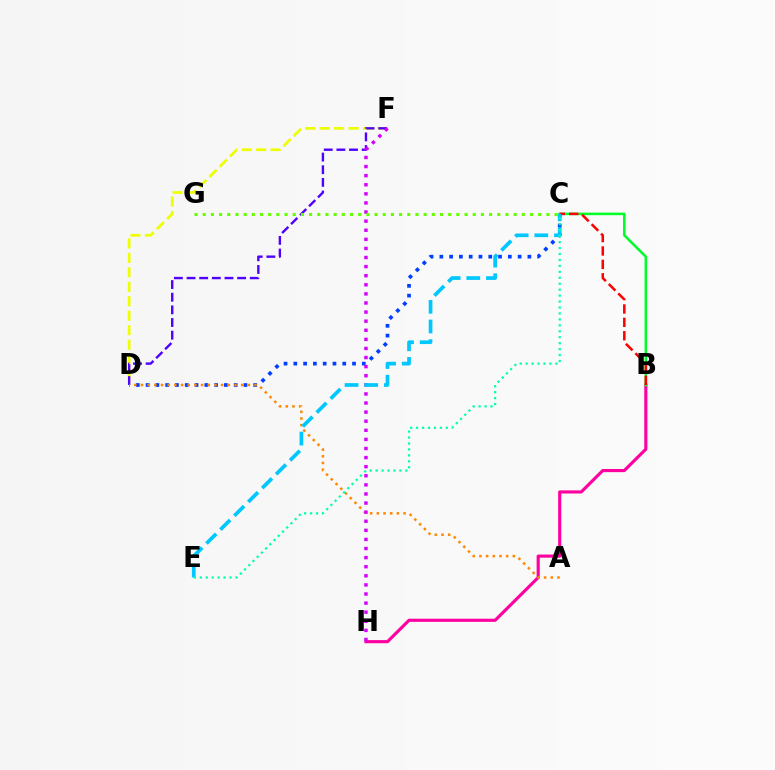{('B', 'H'): [{'color': '#ff00a0', 'line_style': 'solid', 'thickness': 2.26}], ('D', 'F'): [{'color': '#eeff00', 'line_style': 'dashed', 'thickness': 1.96}, {'color': '#4f00ff', 'line_style': 'dashed', 'thickness': 1.72}], ('B', 'C'): [{'color': '#00ff27', 'line_style': 'solid', 'thickness': 1.84}, {'color': '#ff0000', 'line_style': 'dashed', 'thickness': 1.82}], ('C', 'D'): [{'color': '#003fff', 'line_style': 'dotted', 'thickness': 2.66}], ('A', 'D'): [{'color': '#ff8800', 'line_style': 'dotted', 'thickness': 1.81}], ('F', 'H'): [{'color': '#d600ff', 'line_style': 'dotted', 'thickness': 2.47}], ('C', 'E'): [{'color': '#00c7ff', 'line_style': 'dashed', 'thickness': 2.67}, {'color': '#00ffaf', 'line_style': 'dotted', 'thickness': 1.62}], ('C', 'G'): [{'color': '#66ff00', 'line_style': 'dotted', 'thickness': 2.22}]}